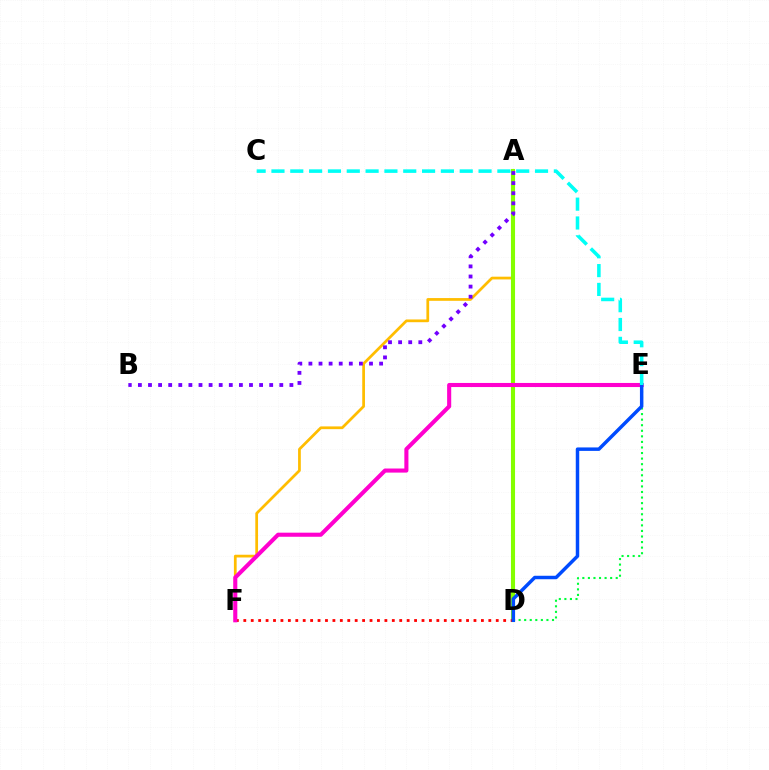{('D', 'E'): [{'color': '#00ff39', 'line_style': 'dotted', 'thickness': 1.51}, {'color': '#004bff', 'line_style': 'solid', 'thickness': 2.49}], ('A', 'F'): [{'color': '#ffbd00', 'line_style': 'solid', 'thickness': 1.97}], ('A', 'D'): [{'color': '#84ff00', 'line_style': 'solid', 'thickness': 2.95}], ('D', 'F'): [{'color': '#ff0000', 'line_style': 'dotted', 'thickness': 2.02}], ('E', 'F'): [{'color': '#ff00cf', 'line_style': 'solid', 'thickness': 2.94}], ('C', 'E'): [{'color': '#00fff6', 'line_style': 'dashed', 'thickness': 2.56}], ('A', 'B'): [{'color': '#7200ff', 'line_style': 'dotted', 'thickness': 2.74}]}